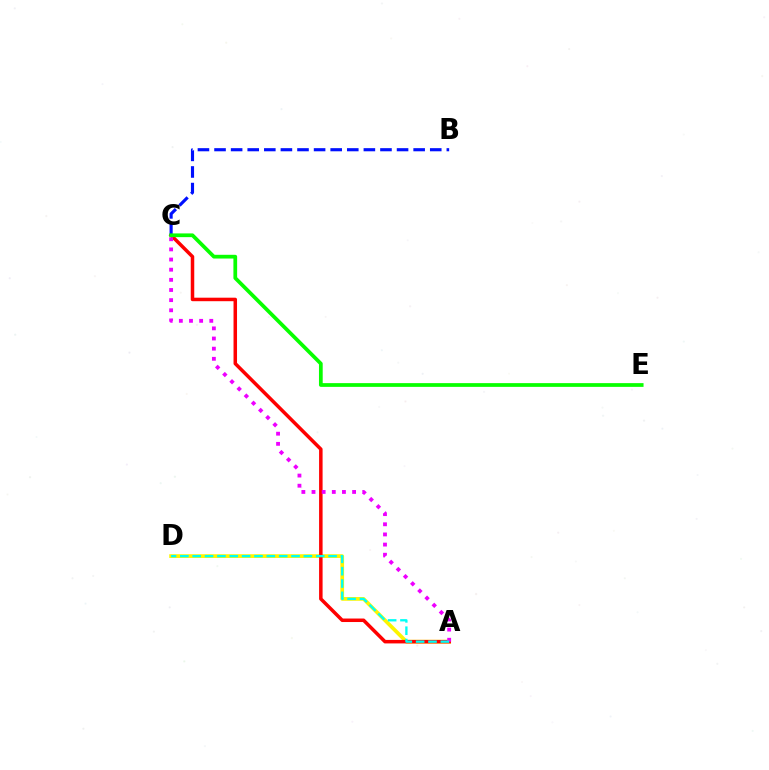{('A', 'D'): [{'color': '#fcf500', 'line_style': 'solid', 'thickness': 2.68}, {'color': '#00fff6', 'line_style': 'dashed', 'thickness': 1.68}], ('A', 'C'): [{'color': '#ff0000', 'line_style': 'solid', 'thickness': 2.52}, {'color': '#ee00ff', 'line_style': 'dotted', 'thickness': 2.76}], ('B', 'C'): [{'color': '#0010ff', 'line_style': 'dashed', 'thickness': 2.25}], ('C', 'E'): [{'color': '#08ff00', 'line_style': 'solid', 'thickness': 2.69}]}